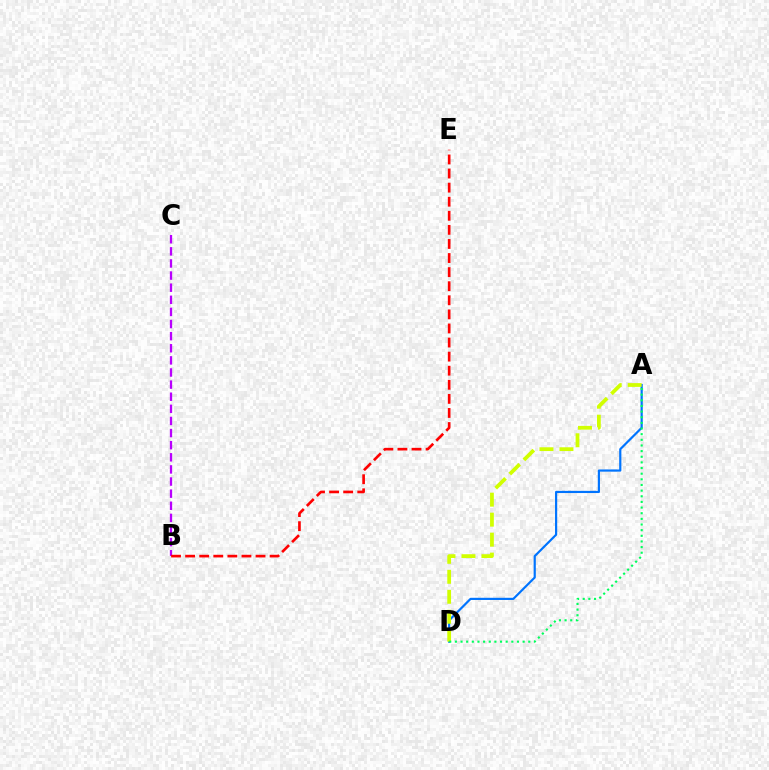{('A', 'D'): [{'color': '#0074ff', 'line_style': 'solid', 'thickness': 1.57}, {'color': '#d1ff00', 'line_style': 'dashed', 'thickness': 2.71}, {'color': '#00ff5c', 'line_style': 'dotted', 'thickness': 1.53}], ('B', 'C'): [{'color': '#b900ff', 'line_style': 'dashed', 'thickness': 1.65}], ('B', 'E'): [{'color': '#ff0000', 'line_style': 'dashed', 'thickness': 1.91}]}